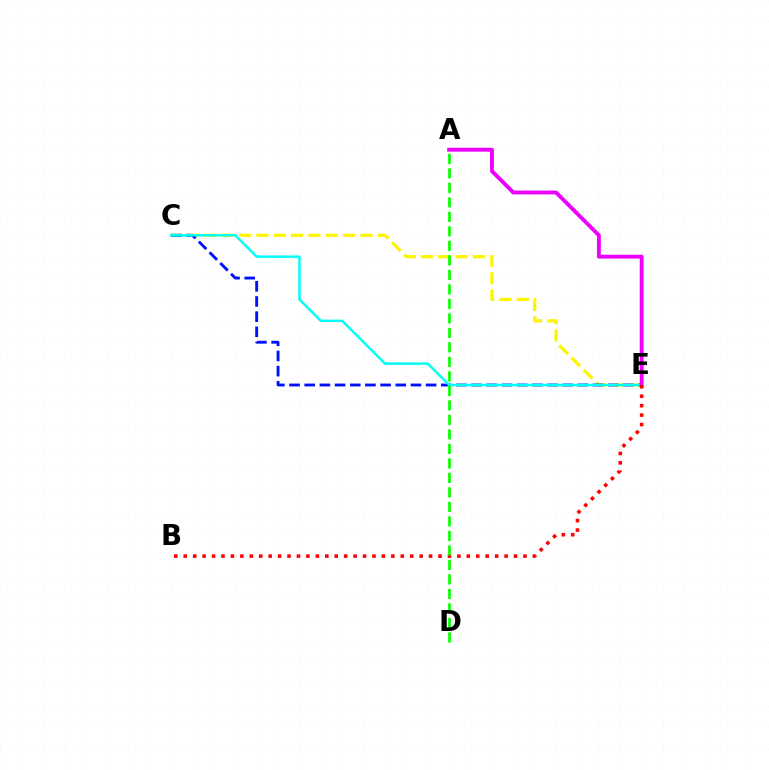{('C', 'E'): [{'color': '#fcf500', 'line_style': 'dashed', 'thickness': 2.35}, {'color': '#0010ff', 'line_style': 'dashed', 'thickness': 2.06}, {'color': '#00fff6', 'line_style': 'solid', 'thickness': 1.76}], ('A', 'E'): [{'color': '#ee00ff', 'line_style': 'solid', 'thickness': 2.78}], ('B', 'E'): [{'color': '#ff0000', 'line_style': 'dotted', 'thickness': 2.56}], ('A', 'D'): [{'color': '#08ff00', 'line_style': 'dashed', 'thickness': 1.97}]}